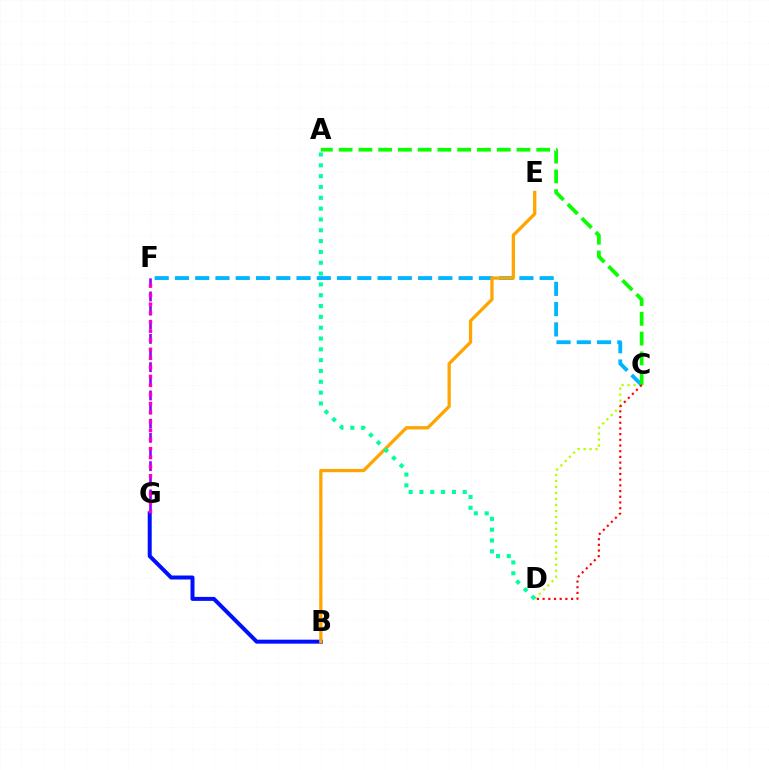{('F', 'G'): [{'color': '#9b00ff', 'line_style': 'dashed', 'thickness': 1.92}, {'color': '#ff00bd', 'line_style': 'dotted', 'thickness': 2.45}], ('C', 'D'): [{'color': '#b3ff00', 'line_style': 'dotted', 'thickness': 1.62}, {'color': '#ff0000', 'line_style': 'dotted', 'thickness': 1.55}], ('C', 'F'): [{'color': '#00b5ff', 'line_style': 'dashed', 'thickness': 2.75}], ('B', 'G'): [{'color': '#0010ff', 'line_style': 'solid', 'thickness': 2.87}], ('A', 'C'): [{'color': '#08ff00', 'line_style': 'dashed', 'thickness': 2.68}], ('B', 'E'): [{'color': '#ffa500', 'line_style': 'solid', 'thickness': 2.36}], ('A', 'D'): [{'color': '#00ff9d', 'line_style': 'dotted', 'thickness': 2.94}]}